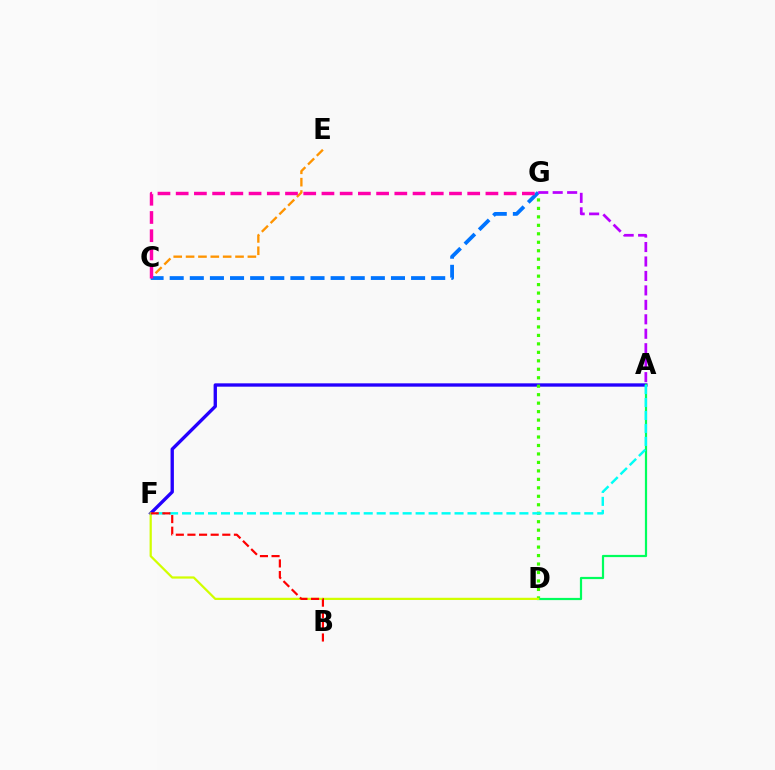{('A', 'F'): [{'color': '#2500ff', 'line_style': 'solid', 'thickness': 2.41}, {'color': '#00fff6', 'line_style': 'dashed', 'thickness': 1.76}], ('D', 'G'): [{'color': '#3dff00', 'line_style': 'dotted', 'thickness': 2.3}], ('A', 'D'): [{'color': '#00ff5c', 'line_style': 'solid', 'thickness': 1.59}], ('C', 'E'): [{'color': '#ff9400', 'line_style': 'dashed', 'thickness': 1.68}], ('C', 'G'): [{'color': '#0074ff', 'line_style': 'dashed', 'thickness': 2.73}, {'color': '#ff00ac', 'line_style': 'dashed', 'thickness': 2.48}], ('D', 'F'): [{'color': '#d1ff00', 'line_style': 'solid', 'thickness': 1.61}], ('B', 'F'): [{'color': '#ff0000', 'line_style': 'dashed', 'thickness': 1.58}], ('A', 'G'): [{'color': '#b900ff', 'line_style': 'dashed', 'thickness': 1.96}]}